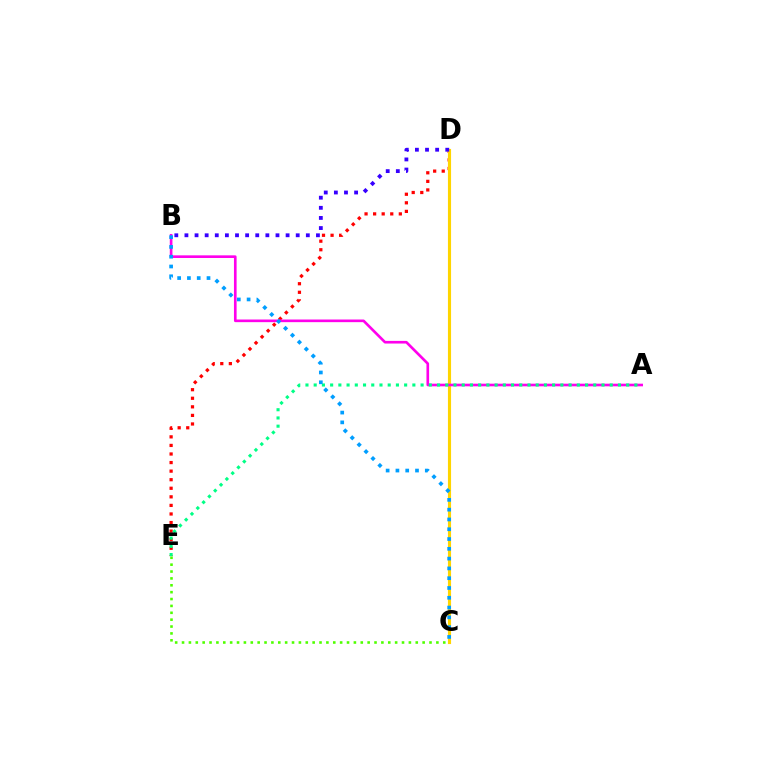{('D', 'E'): [{'color': '#ff0000', 'line_style': 'dotted', 'thickness': 2.33}], ('C', 'D'): [{'color': '#ffd500', 'line_style': 'solid', 'thickness': 2.26}], ('B', 'D'): [{'color': '#3700ff', 'line_style': 'dotted', 'thickness': 2.75}], ('A', 'B'): [{'color': '#ff00ed', 'line_style': 'solid', 'thickness': 1.9}], ('C', 'E'): [{'color': '#4fff00', 'line_style': 'dotted', 'thickness': 1.87}], ('A', 'E'): [{'color': '#00ff86', 'line_style': 'dotted', 'thickness': 2.23}], ('B', 'C'): [{'color': '#009eff', 'line_style': 'dotted', 'thickness': 2.66}]}